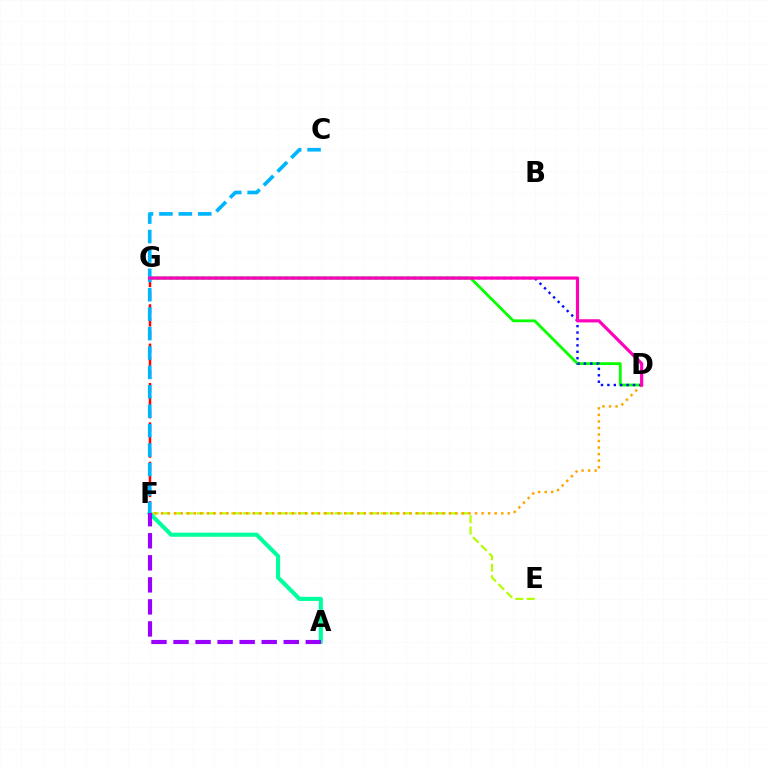{('E', 'F'): [{'color': '#b3ff00', 'line_style': 'dashed', 'thickness': 1.56}], ('F', 'G'): [{'color': '#ff0000', 'line_style': 'dashed', 'thickness': 1.78}], ('D', 'G'): [{'color': '#08ff00', 'line_style': 'solid', 'thickness': 2.02}, {'color': '#0010ff', 'line_style': 'dotted', 'thickness': 1.74}, {'color': '#ff00bd', 'line_style': 'solid', 'thickness': 2.29}], ('D', 'F'): [{'color': '#ffa500', 'line_style': 'dotted', 'thickness': 1.78}], ('A', 'F'): [{'color': '#00ff9d', 'line_style': 'solid', 'thickness': 2.96}, {'color': '#9b00ff', 'line_style': 'dashed', 'thickness': 2.99}], ('C', 'F'): [{'color': '#00b5ff', 'line_style': 'dashed', 'thickness': 2.64}]}